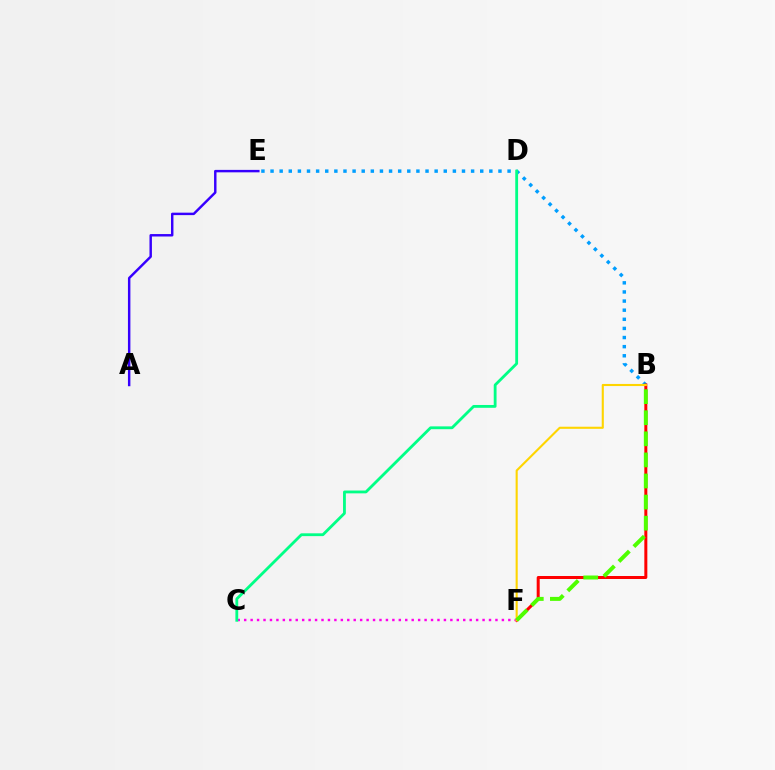{('B', 'E'): [{'color': '#009eff', 'line_style': 'dotted', 'thickness': 2.48}], ('B', 'F'): [{'color': '#ff0000', 'line_style': 'solid', 'thickness': 2.16}, {'color': '#ffd500', 'line_style': 'solid', 'thickness': 1.52}, {'color': '#4fff00', 'line_style': 'dashed', 'thickness': 2.86}], ('A', 'E'): [{'color': '#3700ff', 'line_style': 'solid', 'thickness': 1.76}], ('C', 'F'): [{'color': '#ff00ed', 'line_style': 'dotted', 'thickness': 1.75}], ('C', 'D'): [{'color': '#00ff86', 'line_style': 'solid', 'thickness': 2.03}]}